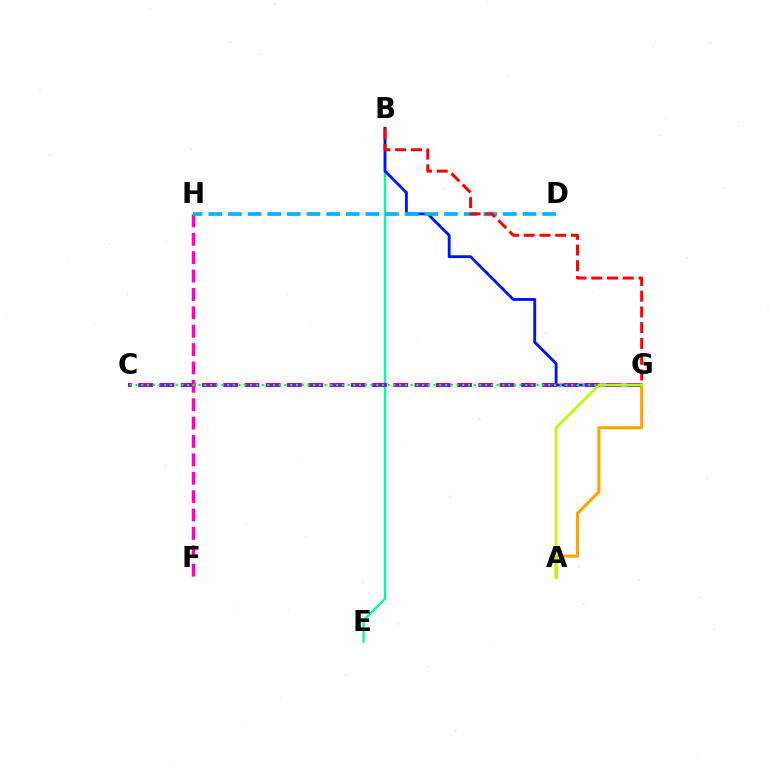{('B', 'E'): [{'color': '#00ff9d', 'line_style': 'solid', 'thickness': 1.66}], ('B', 'G'): [{'color': '#0010ff', 'line_style': 'solid', 'thickness': 2.04}, {'color': '#ff0000', 'line_style': 'dashed', 'thickness': 2.14}], ('C', 'G'): [{'color': '#9b00ff', 'line_style': 'dashed', 'thickness': 2.89}, {'color': '#08ff00', 'line_style': 'dotted', 'thickness': 1.56}], ('F', 'H'): [{'color': '#ff00bd', 'line_style': 'dashed', 'thickness': 2.5}], ('A', 'G'): [{'color': '#ffa500', 'line_style': 'solid', 'thickness': 2.2}, {'color': '#b3ff00', 'line_style': 'solid', 'thickness': 1.87}], ('D', 'H'): [{'color': '#00b5ff', 'line_style': 'dashed', 'thickness': 2.67}]}